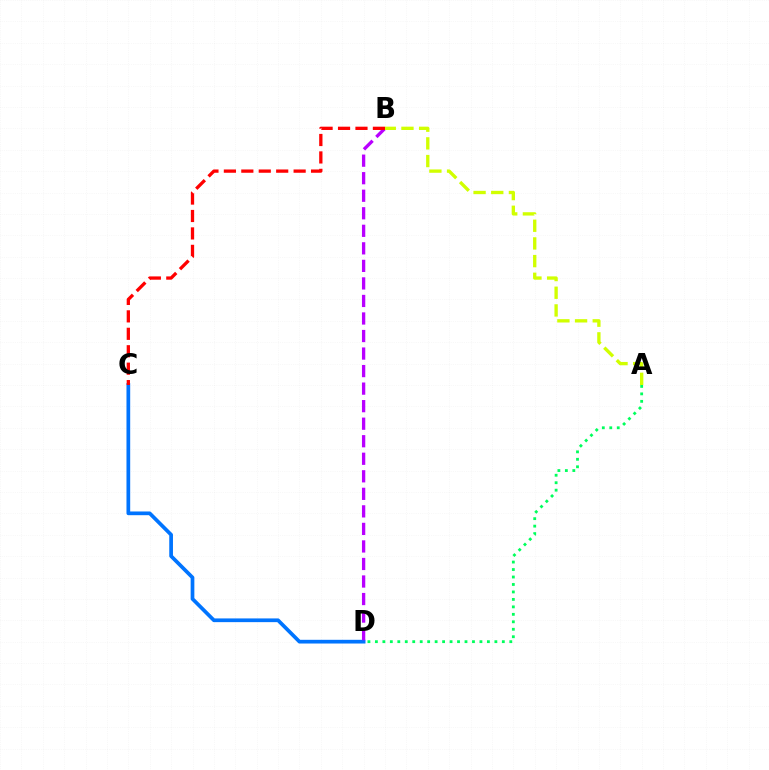{('A', 'D'): [{'color': '#00ff5c', 'line_style': 'dotted', 'thickness': 2.03}], ('C', 'D'): [{'color': '#0074ff', 'line_style': 'solid', 'thickness': 2.67}], ('B', 'D'): [{'color': '#b900ff', 'line_style': 'dashed', 'thickness': 2.38}], ('A', 'B'): [{'color': '#d1ff00', 'line_style': 'dashed', 'thickness': 2.4}], ('B', 'C'): [{'color': '#ff0000', 'line_style': 'dashed', 'thickness': 2.37}]}